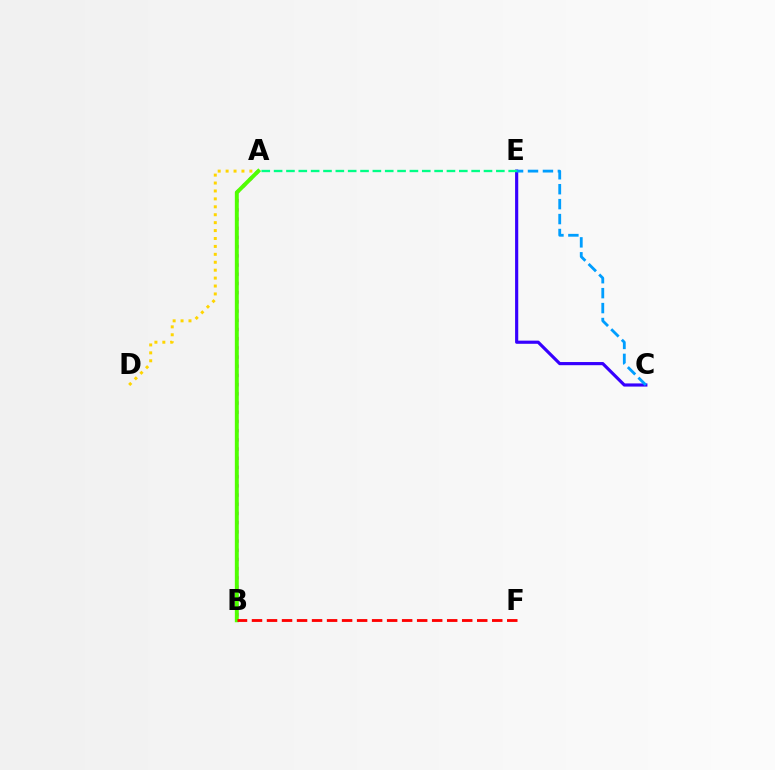{('A', 'D'): [{'color': '#ffd500', 'line_style': 'dotted', 'thickness': 2.15}], ('A', 'B'): [{'color': '#ff00ed', 'line_style': 'dotted', 'thickness': 2.5}, {'color': '#4fff00', 'line_style': 'solid', 'thickness': 2.83}], ('C', 'E'): [{'color': '#3700ff', 'line_style': 'solid', 'thickness': 2.28}, {'color': '#009eff', 'line_style': 'dashed', 'thickness': 2.03}], ('A', 'E'): [{'color': '#00ff86', 'line_style': 'dashed', 'thickness': 1.68}], ('B', 'F'): [{'color': '#ff0000', 'line_style': 'dashed', 'thickness': 2.04}]}